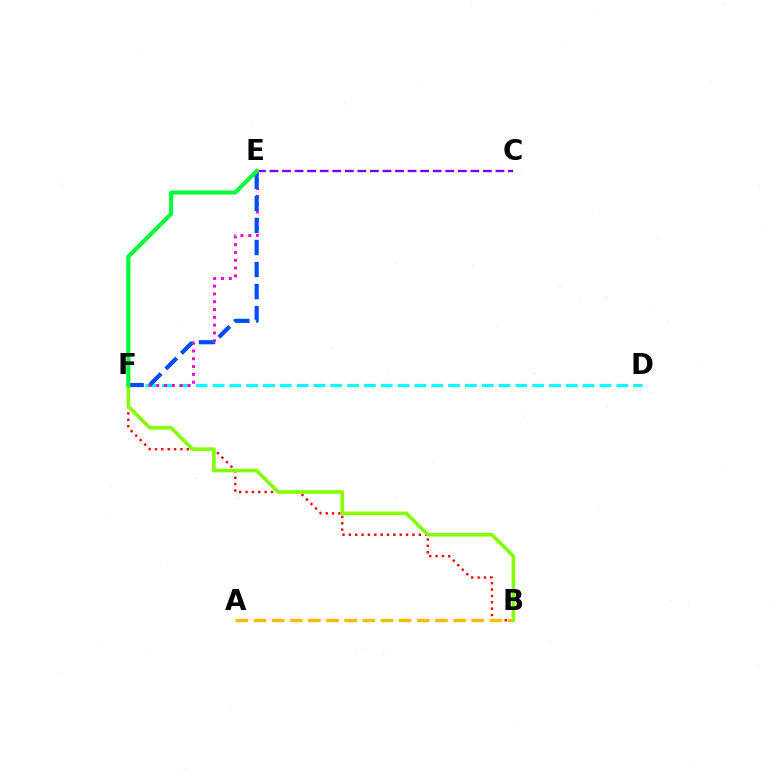{('B', 'F'): [{'color': '#ff0000', 'line_style': 'dotted', 'thickness': 1.73}, {'color': '#84ff00', 'line_style': 'solid', 'thickness': 2.59}], ('D', 'F'): [{'color': '#00fff6', 'line_style': 'dashed', 'thickness': 2.29}], ('A', 'B'): [{'color': '#ffbd00', 'line_style': 'dashed', 'thickness': 2.46}], ('C', 'E'): [{'color': '#7200ff', 'line_style': 'dashed', 'thickness': 1.71}], ('E', 'F'): [{'color': '#ff00cf', 'line_style': 'dotted', 'thickness': 2.12}, {'color': '#004bff', 'line_style': 'dashed', 'thickness': 3.0}, {'color': '#00ff39', 'line_style': 'solid', 'thickness': 2.94}]}